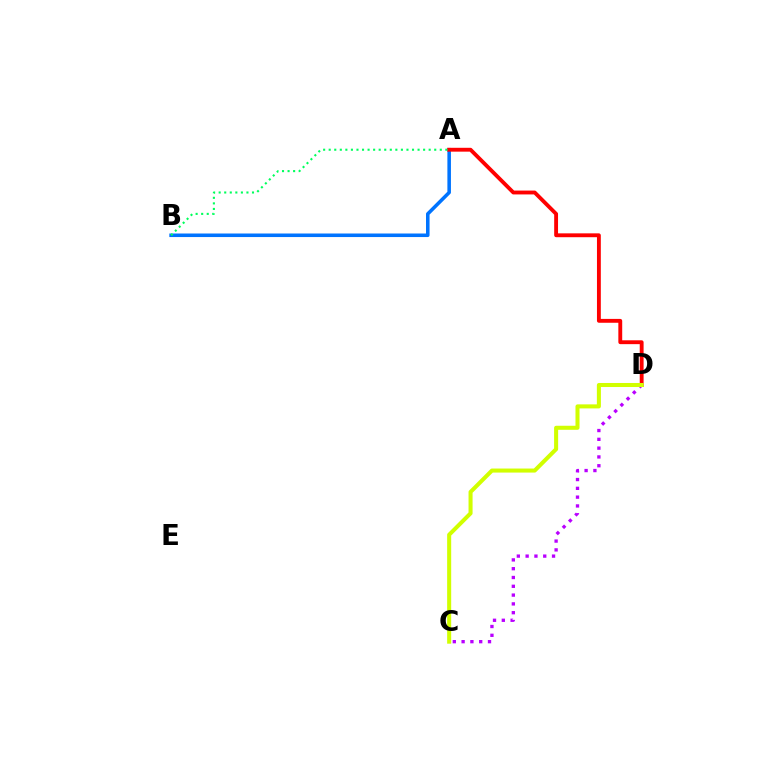{('A', 'B'): [{'color': '#0074ff', 'line_style': 'solid', 'thickness': 2.56}, {'color': '#00ff5c', 'line_style': 'dotted', 'thickness': 1.51}], ('C', 'D'): [{'color': '#b900ff', 'line_style': 'dotted', 'thickness': 2.39}, {'color': '#d1ff00', 'line_style': 'solid', 'thickness': 2.91}], ('A', 'D'): [{'color': '#ff0000', 'line_style': 'solid', 'thickness': 2.78}]}